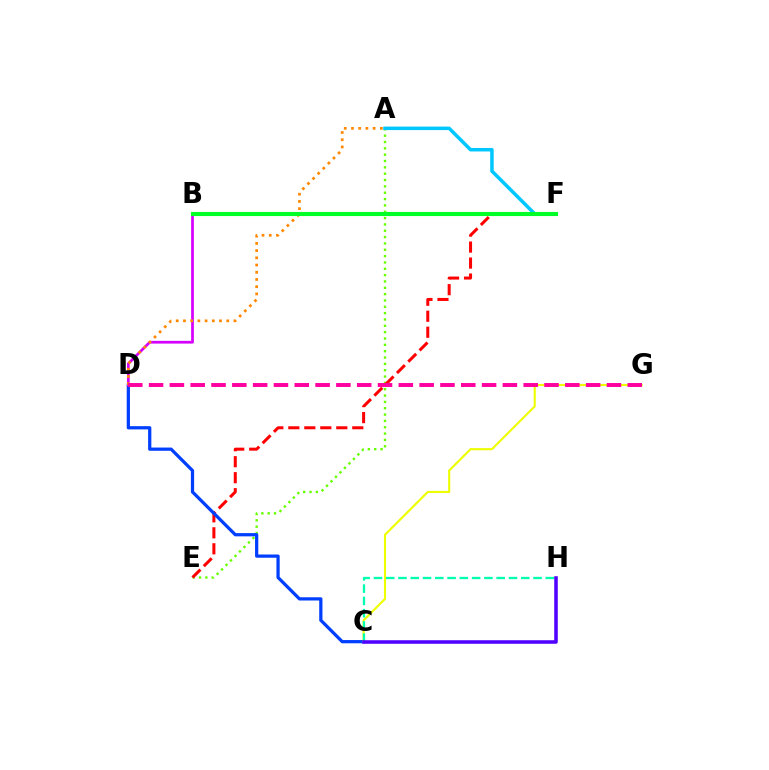{('A', 'E'): [{'color': '#66ff00', 'line_style': 'dotted', 'thickness': 1.72}], ('E', 'F'): [{'color': '#ff0000', 'line_style': 'dashed', 'thickness': 2.17}], ('C', 'D'): [{'color': '#003fff', 'line_style': 'solid', 'thickness': 2.33}], ('B', 'D'): [{'color': '#d600ff', 'line_style': 'solid', 'thickness': 1.96}], ('C', 'G'): [{'color': '#eeff00', 'line_style': 'solid', 'thickness': 1.51}], ('A', 'D'): [{'color': '#ff8800', 'line_style': 'dotted', 'thickness': 1.96}], ('A', 'F'): [{'color': '#00c7ff', 'line_style': 'solid', 'thickness': 2.52}], ('D', 'G'): [{'color': '#ff00a0', 'line_style': 'dashed', 'thickness': 2.83}], ('B', 'F'): [{'color': '#00ff27', 'line_style': 'solid', 'thickness': 2.96}], ('C', 'H'): [{'color': '#00ffaf', 'line_style': 'dashed', 'thickness': 1.67}, {'color': '#4f00ff', 'line_style': 'solid', 'thickness': 2.55}]}